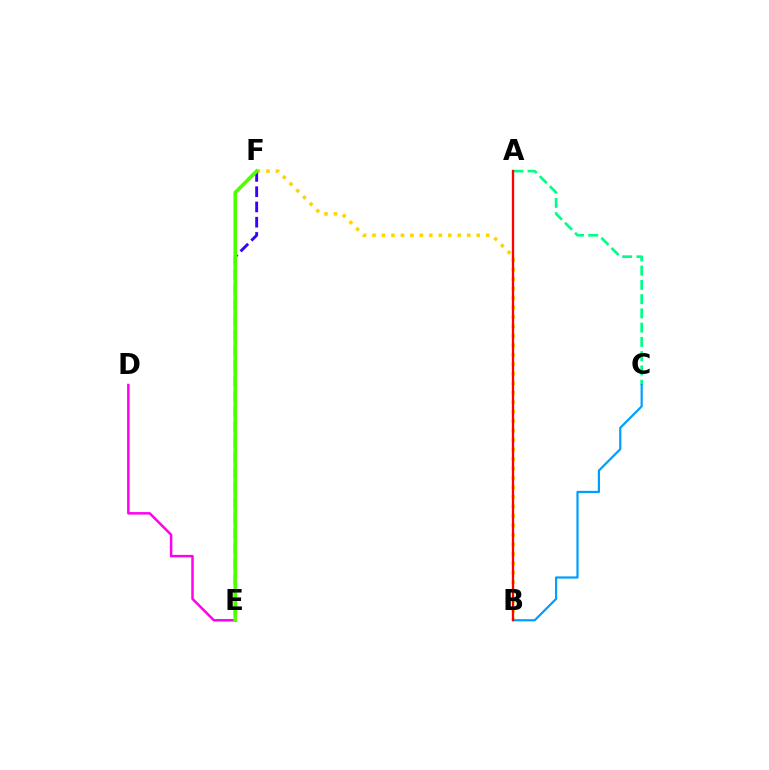{('B', 'F'): [{'color': '#ffd500', 'line_style': 'dotted', 'thickness': 2.57}], ('A', 'C'): [{'color': '#00ff86', 'line_style': 'dashed', 'thickness': 1.94}], ('D', 'E'): [{'color': '#ff00ed', 'line_style': 'solid', 'thickness': 1.79}], ('E', 'F'): [{'color': '#3700ff', 'line_style': 'dashed', 'thickness': 2.07}, {'color': '#4fff00', 'line_style': 'solid', 'thickness': 2.64}], ('B', 'C'): [{'color': '#009eff', 'line_style': 'solid', 'thickness': 1.58}], ('A', 'B'): [{'color': '#ff0000', 'line_style': 'solid', 'thickness': 1.66}]}